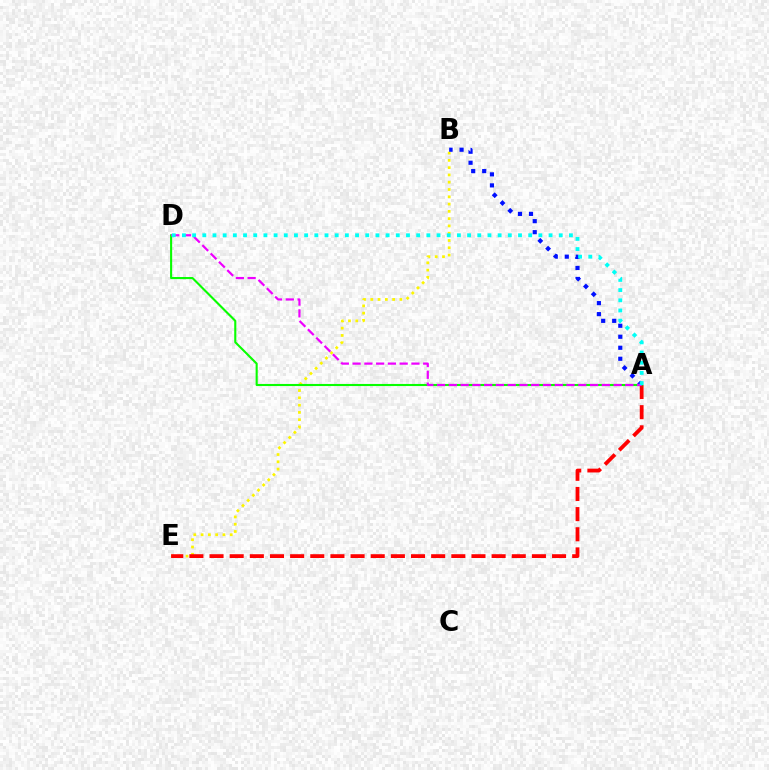{('B', 'E'): [{'color': '#fcf500', 'line_style': 'dotted', 'thickness': 1.98}], ('A', 'B'): [{'color': '#0010ff', 'line_style': 'dotted', 'thickness': 2.99}], ('A', 'E'): [{'color': '#ff0000', 'line_style': 'dashed', 'thickness': 2.74}], ('A', 'D'): [{'color': '#08ff00', 'line_style': 'solid', 'thickness': 1.51}, {'color': '#ee00ff', 'line_style': 'dashed', 'thickness': 1.6}, {'color': '#00fff6', 'line_style': 'dotted', 'thickness': 2.77}]}